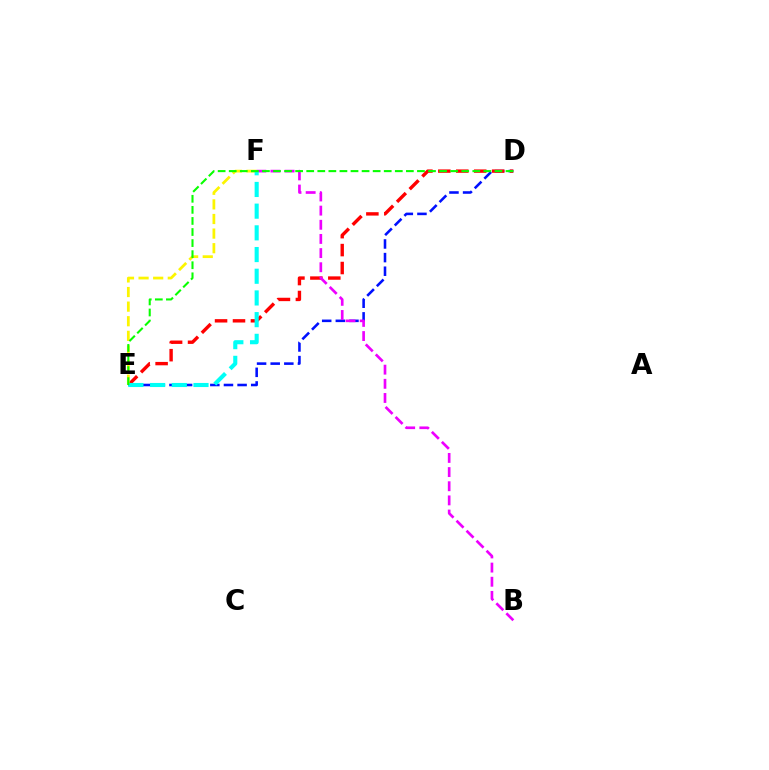{('D', 'E'): [{'color': '#0010ff', 'line_style': 'dashed', 'thickness': 1.85}, {'color': '#ff0000', 'line_style': 'dashed', 'thickness': 2.44}, {'color': '#08ff00', 'line_style': 'dashed', 'thickness': 1.5}], ('E', 'F'): [{'color': '#fcf500', 'line_style': 'dashed', 'thickness': 1.98}, {'color': '#00fff6', 'line_style': 'dashed', 'thickness': 2.95}], ('B', 'F'): [{'color': '#ee00ff', 'line_style': 'dashed', 'thickness': 1.92}]}